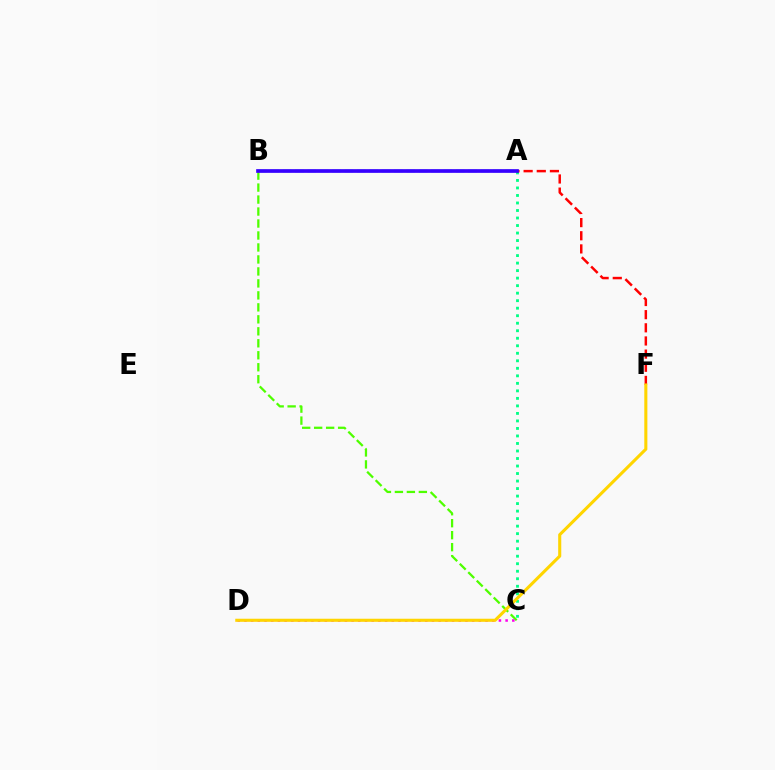{('A', 'C'): [{'color': '#00ff86', 'line_style': 'dotted', 'thickness': 2.04}], ('A', 'F'): [{'color': '#ff0000', 'line_style': 'dashed', 'thickness': 1.79}], ('B', 'C'): [{'color': '#4fff00', 'line_style': 'dashed', 'thickness': 1.63}], ('C', 'D'): [{'color': '#ff00ed', 'line_style': 'dotted', 'thickness': 1.82}], ('A', 'B'): [{'color': '#009eff', 'line_style': 'dashed', 'thickness': 1.68}, {'color': '#3700ff', 'line_style': 'solid', 'thickness': 2.65}], ('D', 'F'): [{'color': '#ffd500', 'line_style': 'solid', 'thickness': 2.21}]}